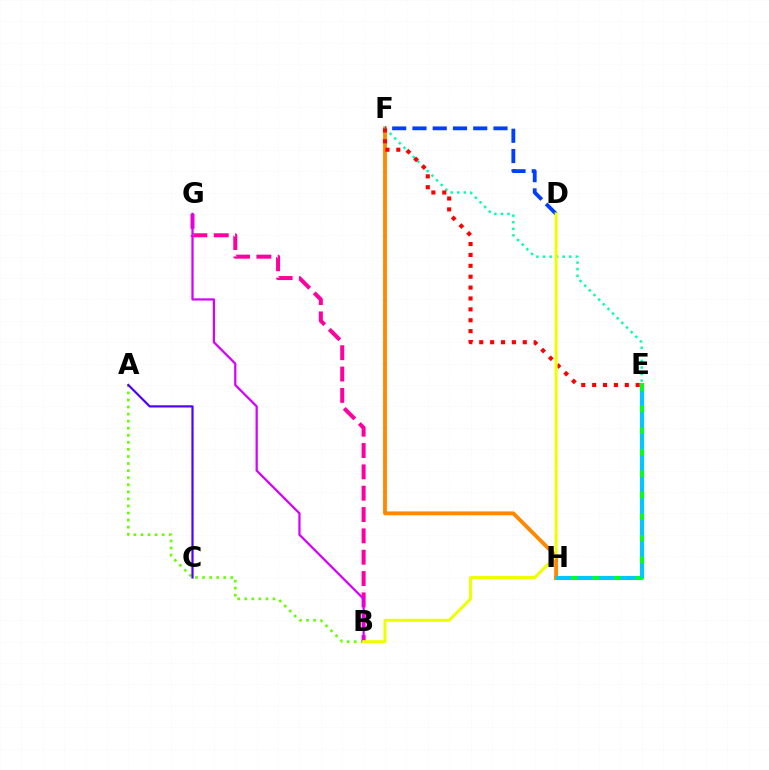{('A', 'B'): [{'color': '#66ff00', 'line_style': 'dotted', 'thickness': 1.92}], ('A', 'C'): [{'color': '#4f00ff', 'line_style': 'solid', 'thickness': 1.58}], ('B', 'G'): [{'color': '#ff00a0', 'line_style': 'dashed', 'thickness': 2.9}, {'color': '#d600ff', 'line_style': 'solid', 'thickness': 1.61}], ('E', 'H'): [{'color': '#00ff27', 'line_style': 'solid', 'thickness': 2.92}, {'color': '#00c7ff', 'line_style': 'dashed', 'thickness': 2.92}], ('F', 'H'): [{'color': '#ff8800', 'line_style': 'solid', 'thickness': 2.77}], ('D', 'F'): [{'color': '#003fff', 'line_style': 'dashed', 'thickness': 2.75}], ('E', 'F'): [{'color': '#00ffaf', 'line_style': 'dotted', 'thickness': 1.79}, {'color': '#ff0000', 'line_style': 'dotted', 'thickness': 2.96}], ('B', 'D'): [{'color': '#eeff00', 'line_style': 'solid', 'thickness': 2.16}]}